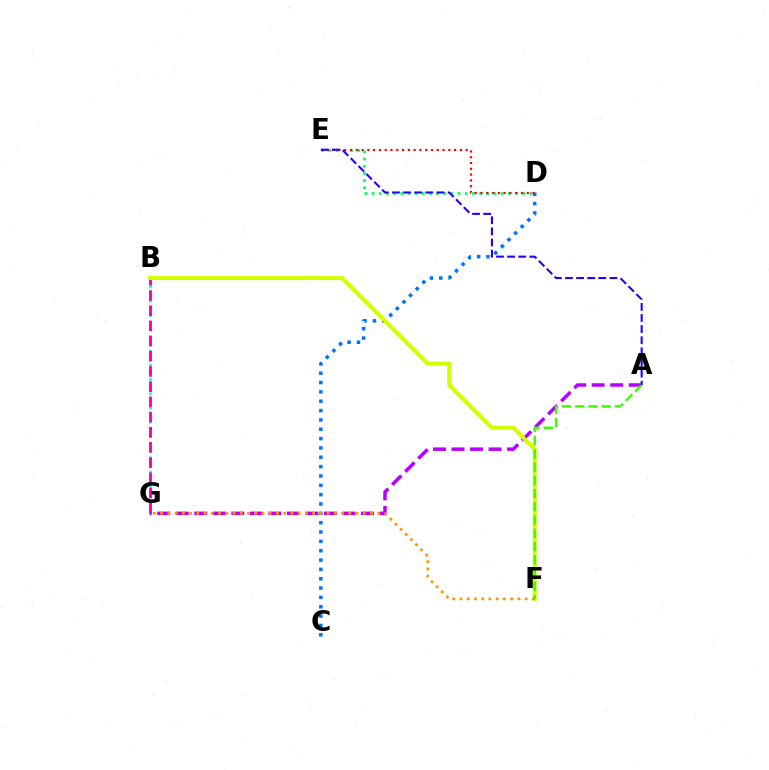{('C', 'D'): [{'color': '#0074ff', 'line_style': 'dotted', 'thickness': 2.54}], ('B', 'G'): [{'color': '#00fff6', 'line_style': 'dotted', 'thickness': 1.93}, {'color': '#ff00ac', 'line_style': 'dashed', 'thickness': 2.06}], ('D', 'E'): [{'color': '#00ff5c', 'line_style': 'dotted', 'thickness': 1.95}, {'color': '#ff0000', 'line_style': 'dotted', 'thickness': 1.57}], ('A', 'G'): [{'color': '#b900ff', 'line_style': 'dashed', 'thickness': 2.52}], ('B', 'F'): [{'color': '#d1ff00', 'line_style': 'solid', 'thickness': 2.86}], ('F', 'G'): [{'color': '#ff9400', 'line_style': 'dotted', 'thickness': 1.97}], ('A', 'F'): [{'color': '#3dff00', 'line_style': 'dashed', 'thickness': 1.8}], ('A', 'E'): [{'color': '#2500ff', 'line_style': 'dashed', 'thickness': 1.51}]}